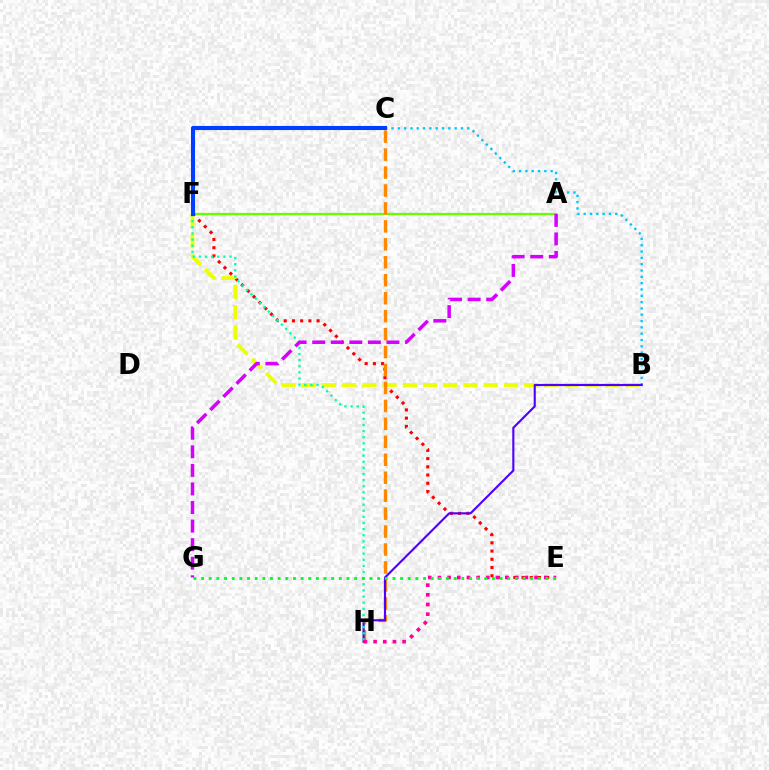{('A', 'F'): [{'color': '#66ff00', 'line_style': 'solid', 'thickness': 1.63}], ('B', 'C'): [{'color': '#00c7ff', 'line_style': 'dotted', 'thickness': 1.72}], ('E', 'F'): [{'color': '#ff0000', 'line_style': 'dotted', 'thickness': 2.23}], ('B', 'F'): [{'color': '#eeff00', 'line_style': 'dashed', 'thickness': 2.75}], ('C', 'H'): [{'color': '#ff8800', 'line_style': 'dashed', 'thickness': 2.44}], ('B', 'H'): [{'color': '#4f00ff', 'line_style': 'solid', 'thickness': 1.53}], ('F', 'H'): [{'color': '#00ffaf', 'line_style': 'dotted', 'thickness': 1.67}], ('E', 'H'): [{'color': '#ff00a0', 'line_style': 'dotted', 'thickness': 2.63}], ('C', 'F'): [{'color': '#003fff', 'line_style': 'solid', 'thickness': 2.94}], ('E', 'G'): [{'color': '#00ff27', 'line_style': 'dotted', 'thickness': 2.08}], ('A', 'G'): [{'color': '#d600ff', 'line_style': 'dashed', 'thickness': 2.52}]}